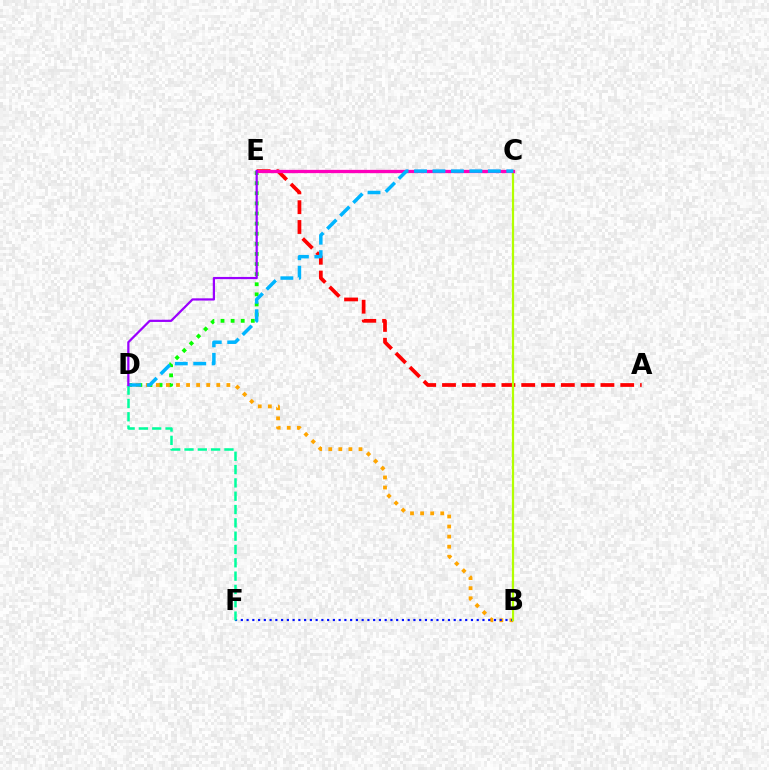{('D', 'E'): [{'color': '#08ff00', 'line_style': 'dotted', 'thickness': 2.75}, {'color': '#9b00ff', 'line_style': 'solid', 'thickness': 1.61}], ('B', 'D'): [{'color': '#ffa500', 'line_style': 'dotted', 'thickness': 2.74}], ('B', 'F'): [{'color': '#0010ff', 'line_style': 'dotted', 'thickness': 1.56}], ('A', 'E'): [{'color': '#ff0000', 'line_style': 'dashed', 'thickness': 2.69}], ('B', 'C'): [{'color': '#b3ff00', 'line_style': 'solid', 'thickness': 1.61}], ('C', 'E'): [{'color': '#ff00bd', 'line_style': 'solid', 'thickness': 2.36}], ('D', 'F'): [{'color': '#00ff9d', 'line_style': 'dashed', 'thickness': 1.81}], ('C', 'D'): [{'color': '#00b5ff', 'line_style': 'dashed', 'thickness': 2.51}]}